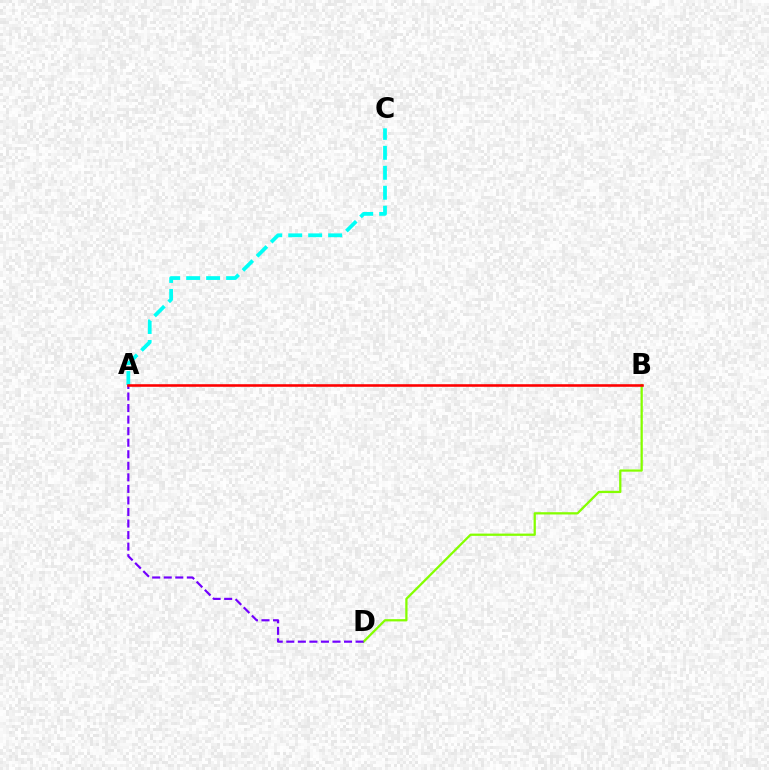{('B', 'D'): [{'color': '#84ff00', 'line_style': 'solid', 'thickness': 1.63}], ('A', 'C'): [{'color': '#00fff6', 'line_style': 'dashed', 'thickness': 2.71}], ('A', 'D'): [{'color': '#7200ff', 'line_style': 'dashed', 'thickness': 1.57}], ('A', 'B'): [{'color': '#ff0000', 'line_style': 'solid', 'thickness': 1.86}]}